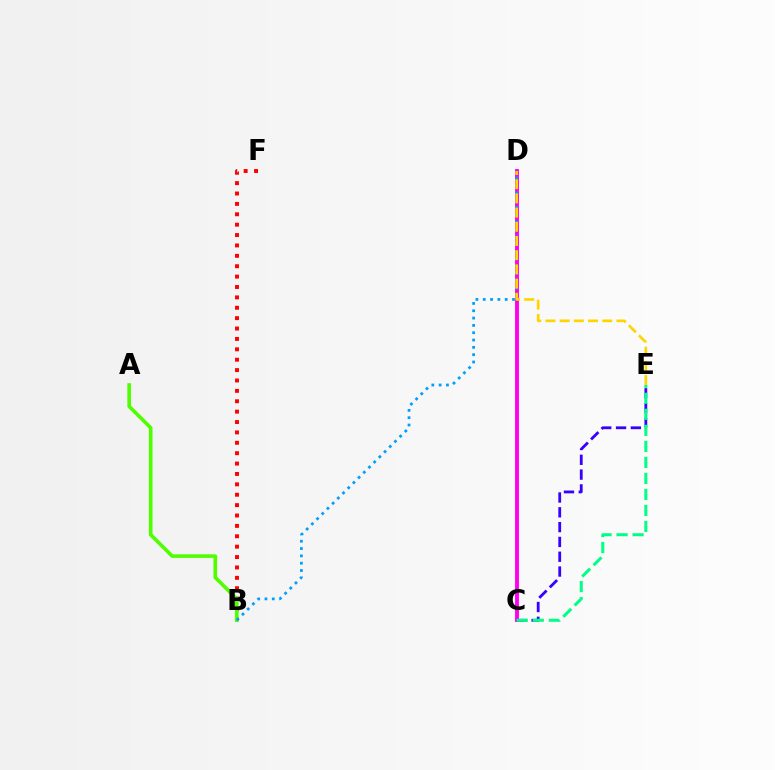{('C', 'E'): [{'color': '#3700ff', 'line_style': 'dashed', 'thickness': 2.01}, {'color': '#00ff86', 'line_style': 'dashed', 'thickness': 2.18}], ('B', 'F'): [{'color': '#ff0000', 'line_style': 'dotted', 'thickness': 2.82}], ('A', 'B'): [{'color': '#4fff00', 'line_style': 'solid', 'thickness': 2.61}], ('C', 'D'): [{'color': '#ff00ed', 'line_style': 'solid', 'thickness': 2.8}], ('B', 'D'): [{'color': '#009eff', 'line_style': 'dotted', 'thickness': 1.99}], ('D', 'E'): [{'color': '#ffd500', 'line_style': 'dashed', 'thickness': 1.93}]}